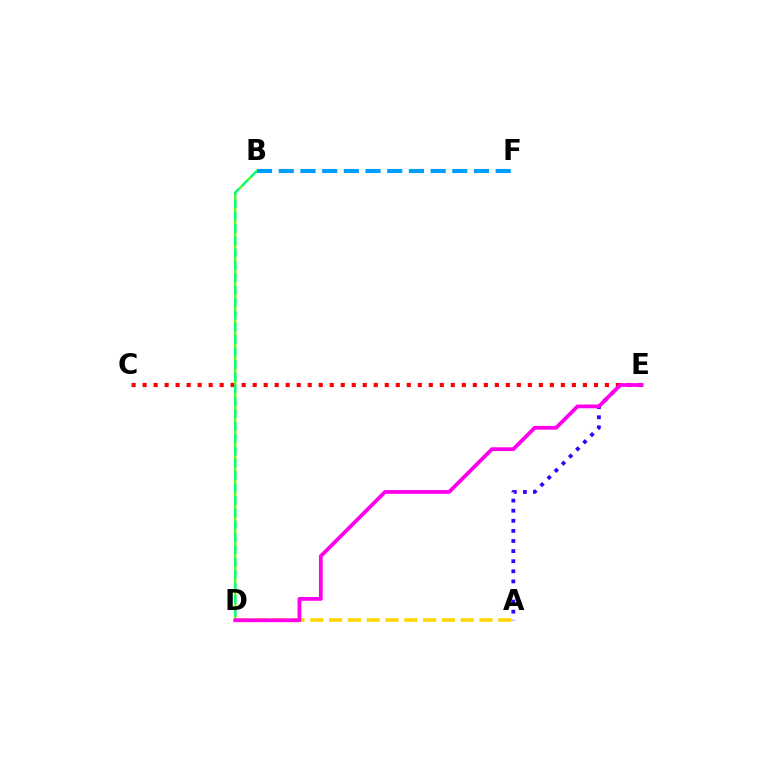{('C', 'E'): [{'color': '#ff0000', 'line_style': 'dotted', 'thickness': 2.99}], ('B', 'D'): [{'color': '#4fff00', 'line_style': 'solid', 'thickness': 1.59}, {'color': '#00ff86', 'line_style': 'dashed', 'thickness': 1.68}], ('A', 'D'): [{'color': '#ffd500', 'line_style': 'dashed', 'thickness': 2.55}], ('A', 'E'): [{'color': '#3700ff', 'line_style': 'dotted', 'thickness': 2.74}], ('B', 'F'): [{'color': '#009eff', 'line_style': 'dashed', 'thickness': 2.95}], ('D', 'E'): [{'color': '#ff00ed', 'line_style': 'solid', 'thickness': 2.73}]}